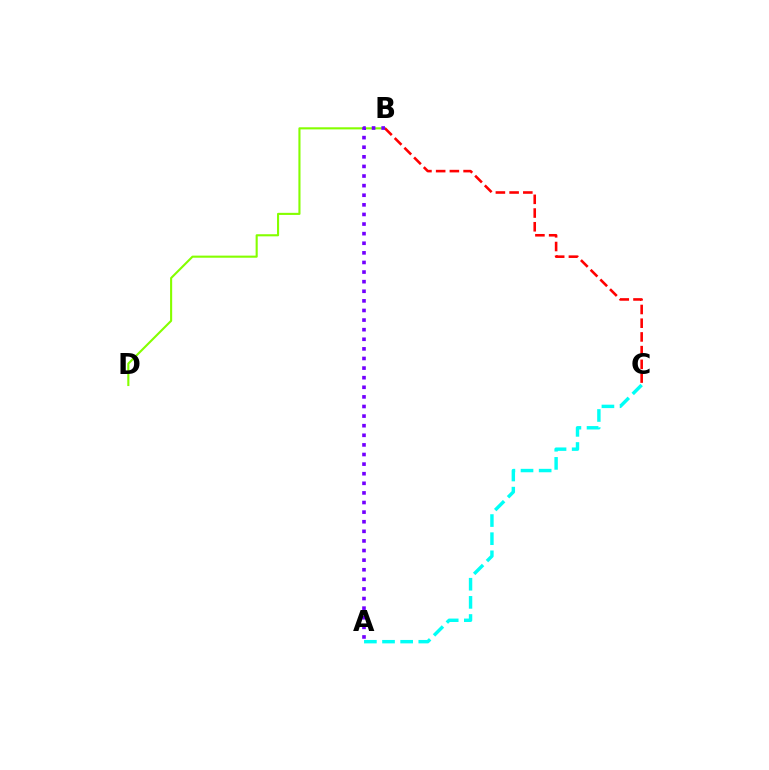{('B', 'D'): [{'color': '#84ff00', 'line_style': 'solid', 'thickness': 1.52}], ('B', 'C'): [{'color': '#ff0000', 'line_style': 'dashed', 'thickness': 1.86}], ('A', 'C'): [{'color': '#00fff6', 'line_style': 'dashed', 'thickness': 2.46}], ('A', 'B'): [{'color': '#7200ff', 'line_style': 'dotted', 'thickness': 2.61}]}